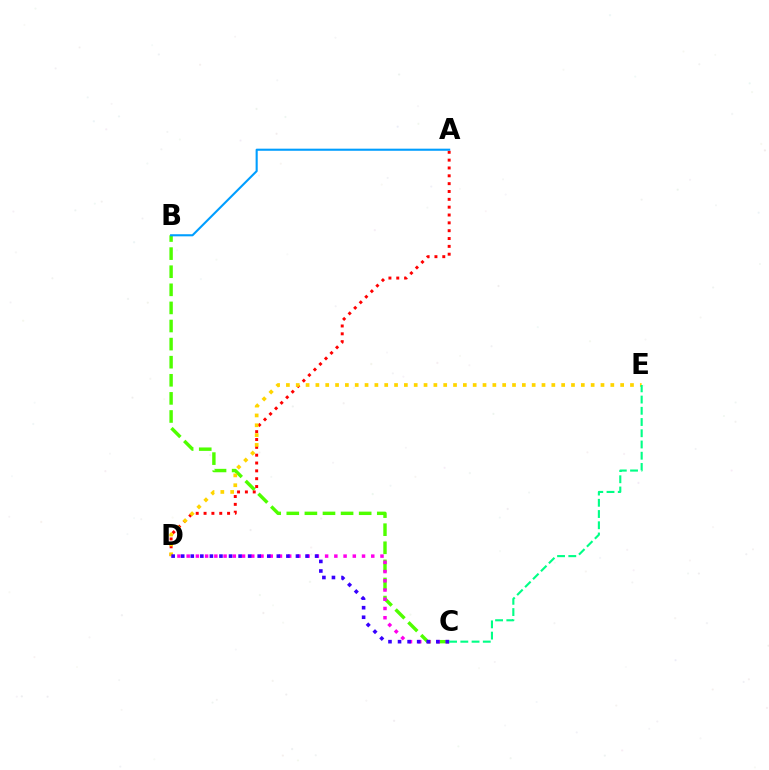{('B', 'C'): [{'color': '#4fff00', 'line_style': 'dashed', 'thickness': 2.46}], ('C', 'D'): [{'color': '#ff00ed', 'line_style': 'dotted', 'thickness': 2.51}, {'color': '#3700ff', 'line_style': 'dotted', 'thickness': 2.6}], ('A', 'D'): [{'color': '#ff0000', 'line_style': 'dotted', 'thickness': 2.13}], ('D', 'E'): [{'color': '#ffd500', 'line_style': 'dotted', 'thickness': 2.67}], ('C', 'E'): [{'color': '#00ff86', 'line_style': 'dashed', 'thickness': 1.53}], ('A', 'B'): [{'color': '#009eff', 'line_style': 'solid', 'thickness': 1.52}]}